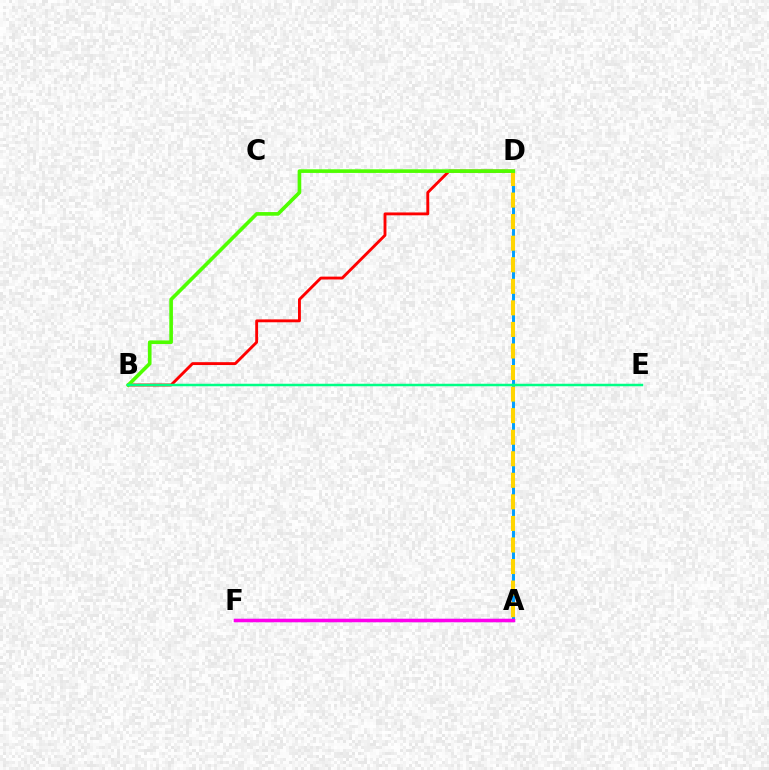{('B', 'D'): [{'color': '#ff0000', 'line_style': 'solid', 'thickness': 2.07}, {'color': '#4fff00', 'line_style': 'solid', 'thickness': 2.62}], ('A', 'F'): [{'color': '#3700ff', 'line_style': 'solid', 'thickness': 2.24}, {'color': '#ff00ed', 'line_style': 'solid', 'thickness': 2.49}], ('A', 'D'): [{'color': '#009eff', 'line_style': 'solid', 'thickness': 2.12}, {'color': '#ffd500', 'line_style': 'dashed', 'thickness': 2.93}], ('B', 'E'): [{'color': '#00ff86', 'line_style': 'solid', 'thickness': 1.8}]}